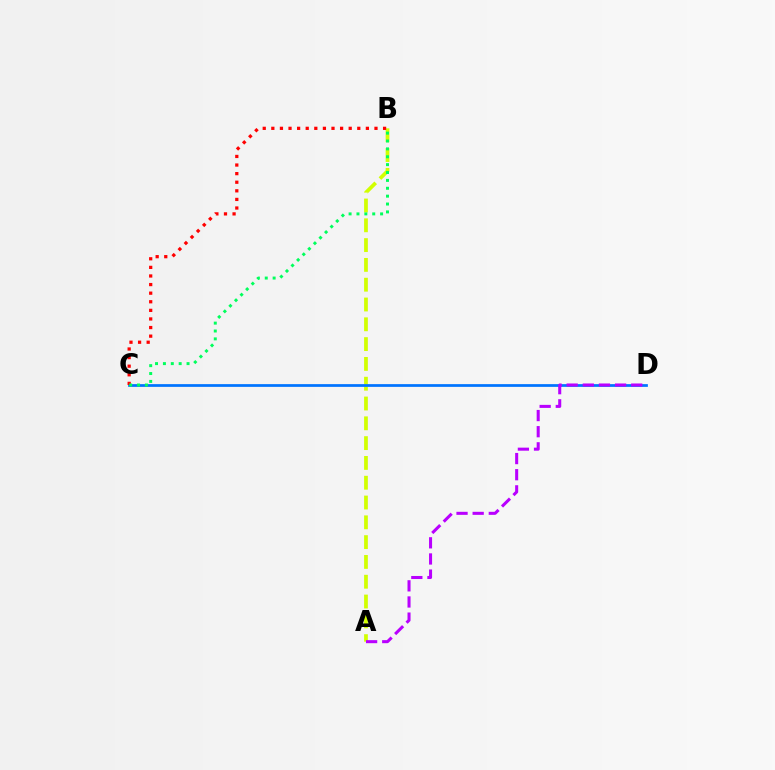{('A', 'B'): [{'color': '#d1ff00', 'line_style': 'dashed', 'thickness': 2.69}], ('C', 'D'): [{'color': '#0074ff', 'line_style': 'solid', 'thickness': 1.97}], ('A', 'D'): [{'color': '#b900ff', 'line_style': 'dashed', 'thickness': 2.19}], ('B', 'C'): [{'color': '#ff0000', 'line_style': 'dotted', 'thickness': 2.34}, {'color': '#00ff5c', 'line_style': 'dotted', 'thickness': 2.14}]}